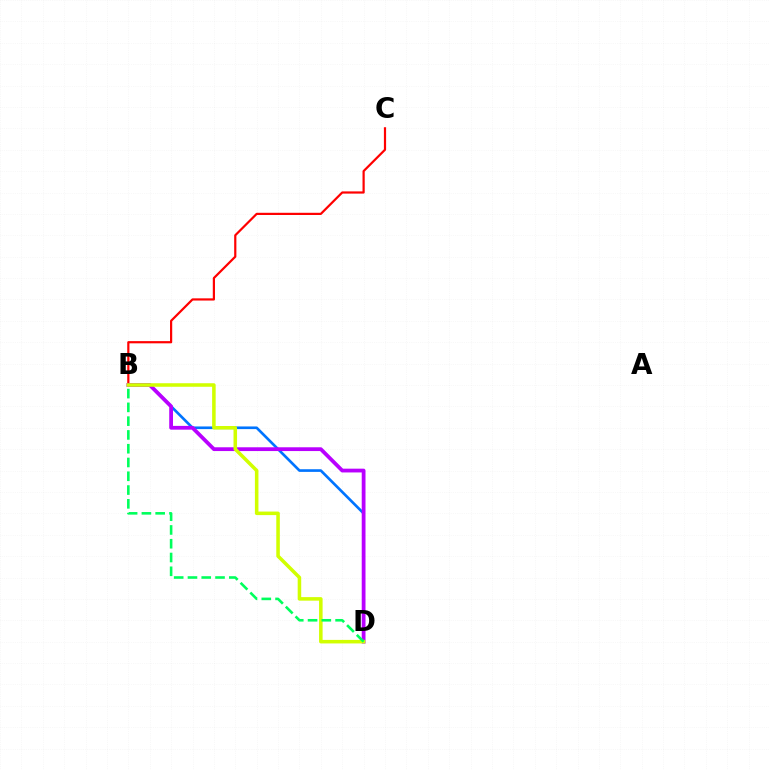{('B', 'D'): [{'color': '#0074ff', 'line_style': 'solid', 'thickness': 1.91}, {'color': '#b900ff', 'line_style': 'solid', 'thickness': 2.72}, {'color': '#d1ff00', 'line_style': 'solid', 'thickness': 2.55}, {'color': '#00ff5c', 'line_style': 'dashed', 'thickness': 1.87}], ('B', 'C'): [{'color': '#ff0000', 'line_style': 'solid', 'thickness': 1.59}]}